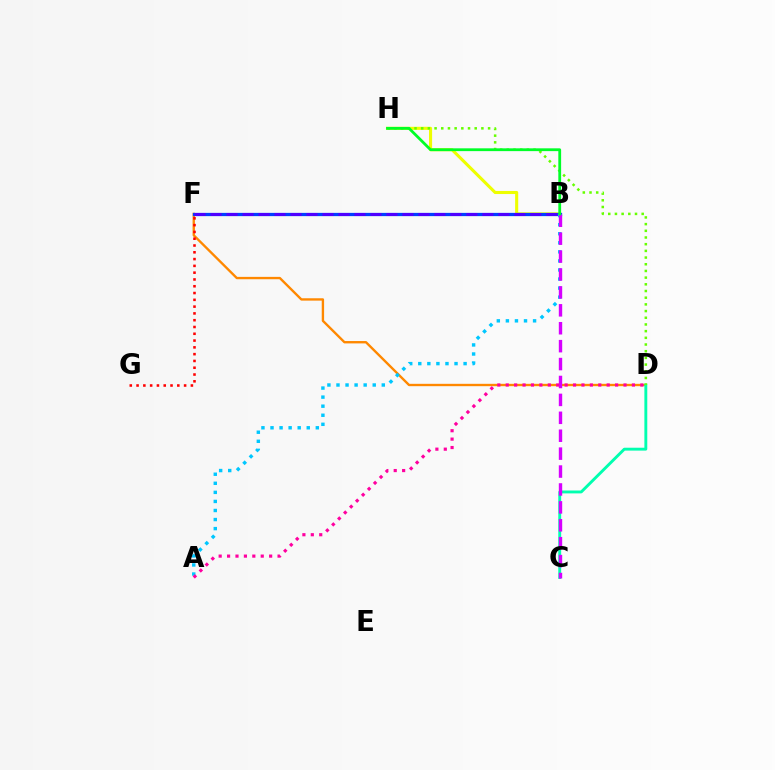{('D', 'F'): [{'color': '#ff8800', 'line_style': 'solid', 'thickness': 1.7}], ('F', 'G'): [{'color': '#ff0000', 'line_style': 'dotted', 'thickness': 1.84}], ('B', 'H'): [{'color': '#eeff00', 'line_style': 'solid', 'thickness': 2.22}, {'color': '#00ff27', 'line_style': 'solid', 'thickness': 2.01}], ('C', 'D'): [{'color': '#00ffaf', 'line_style': 'solid', 'thickness': 2.08}], ('D', 'H'): [{'color': '#66ff00', 'line_style': 'dotted', 'thickness': 1.82}], ('B', 'F'): [{'color': '#003fff', 'line_style': 'solid', 'thickness': 2.34}, {'color': '#4f00ff', 'line_style': 'dashed', 'thickness': 2.17}], ('A', 'B'): [{'color': '#00c7ff', 'line_style': 'dotted', 'thickness': 2.46}], ('B', 'C'): [{'color': '#d600ff', 'line_style': 'dashed', 'thickness': 2.43}], ('A', 'D'): [{'color': '#ff00a0', 'line_style': 'dotted', 'thickness': 2.29}]}